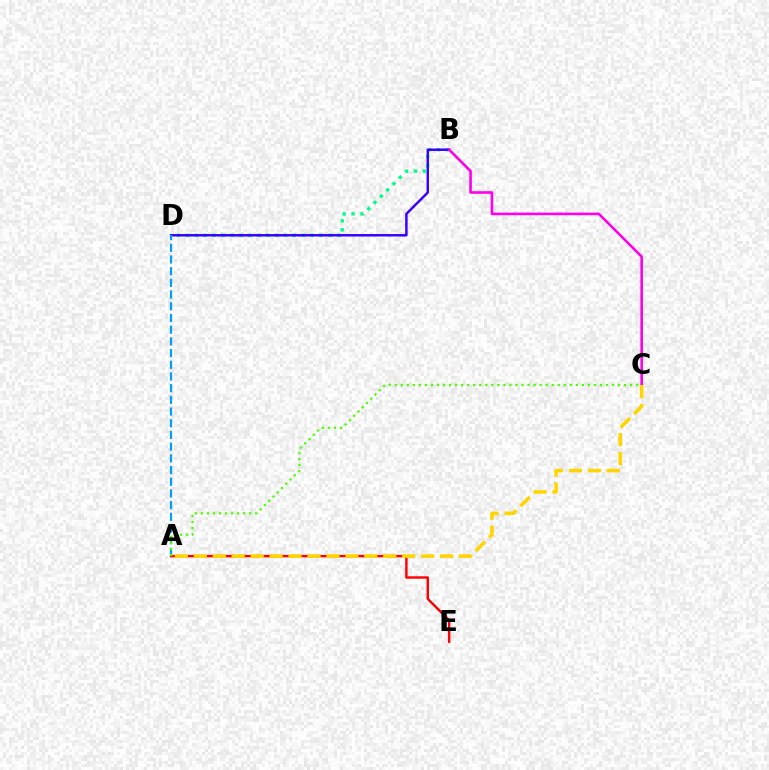{('B', 'D'): [{'color': '#00ff86', 'line_style': 'dotted', 'thickness': 2.42}, {'color': '#3700ff', 'line_style': 'solid', 'thickness': 1.77}], ('B', 'C'): [{'color': '#ff00ed', 'line_style': 'solid', 'thickness': 1.88}], ('A', 'E'): [{'color': '#ff0000', 'line_style': 'solid', 'thickness': 1.74}], ('A', 'C'): [{'color': '#ffd500', 'line_style': 'dashed', 'thickness': 2.57}, {'color': '#4fff00', 'line_style': 'dotted', 'thickness': 1.64}], ('A', 'D'): [{'color': '#009eff', 'line_style': 'dashed', 'thickness': 1.59}]}